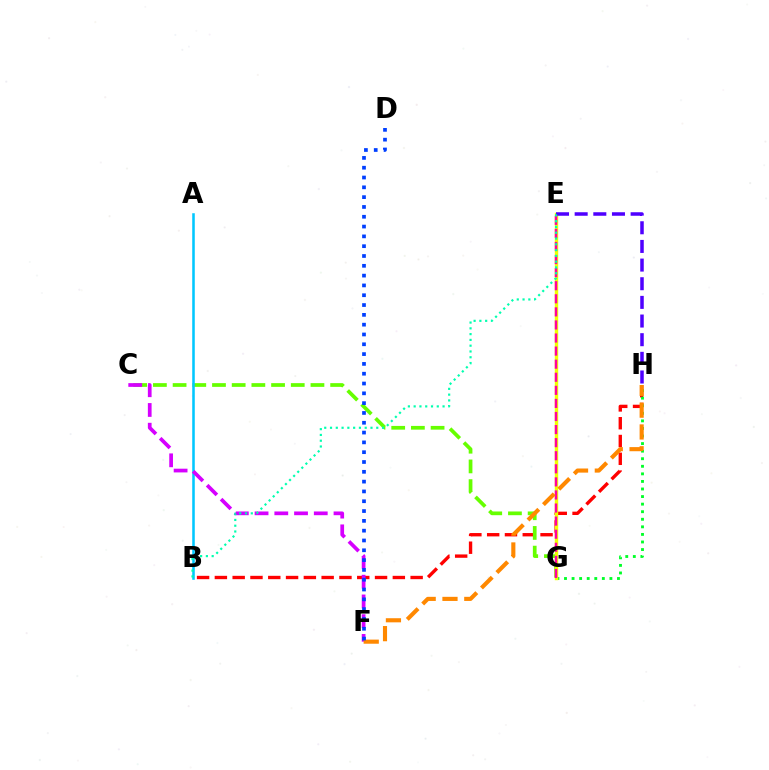{('B', 'H'): [{'color': '#ff0000', 'line_style': 'dashed', 'thickness': 2.42}], ('C', 'G'): [{'color': '#66ff00', 'line_style': 'dashed', 'thickness': 2.68}], ('A', 'B'): [{'color': '#00c7ff', 'line_style': 'solid', 'thickness': 1.84}], ('G', 'H'): [{'color': '#00ff27', 'line_style': 'dotted', 'thickness': 2.06}], ('E', 'G'): [{'color': '#eeff00', 'line_style': 'solid', 'thickness': 2.46}, {'color': '#ff00a0', 'line_style': 'dashed', 'thickness': 1.78}], ('E', 'H'): [{'color': '#4f00ff', 'line_style': 'dashed', 'thickness': 2.53}], ('C', 'F'): [{'color': '#d600ff', 'line_style': 'dashed', 'thickness': 2.68}], ('F', 'H'): [{'color': '#ff8800', 'line_style': 'dashed', 'thickness': 2.96}], ('B', 'E'): [{'color': '#00ffaf', 'line_style': 'dotted', 'thickness': 1.57}], ('D', 'F'): [{'color': '#003fff', 'line_style': 'dotted', 'thickness': 2.67}]}